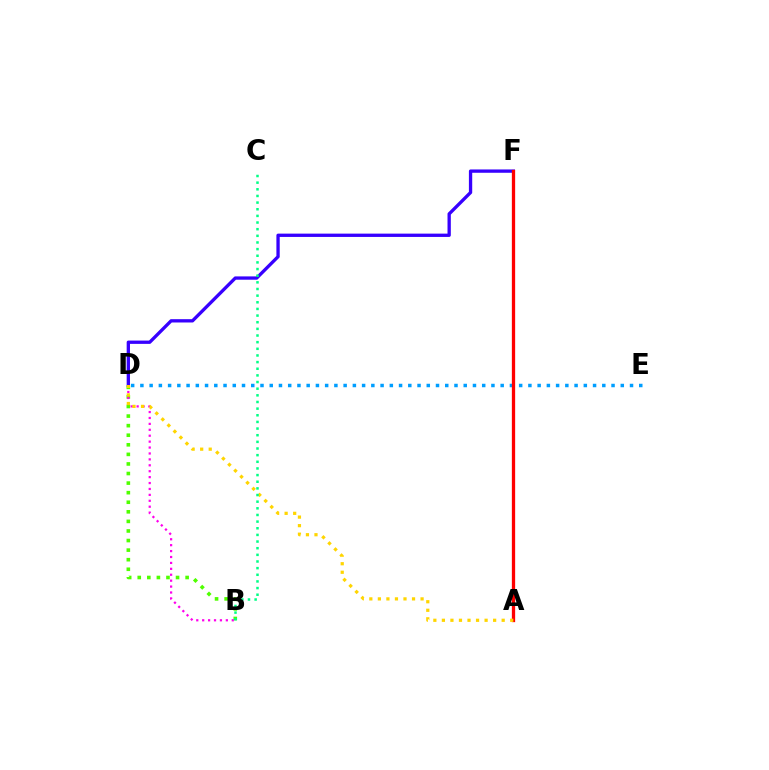{('D', 'F'): [{'color': '#3700ff', 'line_style': 'solid', 'thickness': 2.39}], ('D', 'E'): [{'color': '#009eff', 'line_style': 'dotted', 'thickness': 2.51}], ('B', 'D'): [{'color': '#4fff00', 'line_style': 'dotted', 'thickness': 2.6}, {'color': '#ff00ed', 'line_style': 'dotted', 'thickness': 1.61}], ('A', 'F'): [{'color': '#ff0000', 'line_style': 'solid', 'thickness': 2.37}], ('A', 'D'): [{'color': '#ffd500', 'line_style': 'dotted', 'thickness': 2.32}], ('B', 'C'): [{'color': '#00ff86', 'line_style': 'dotted', 'thickness': 1.81}]}